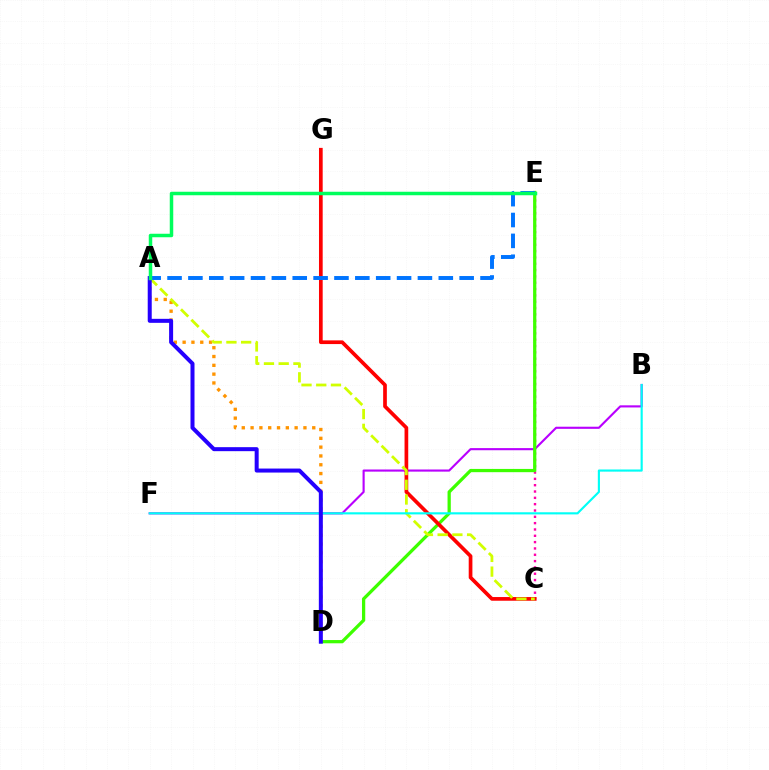{('B', 'F'): [{'color': '#b900ff', 'line_style': 'solid', 'thickness': 1.53}, {'color': '#00fff6', 'line_style': 'solid', 'thickness': 1.55}], ('C', 'E'): [{'color': '#ff00ac', 'line_style': 'dotted', 'thickness': 1.72}], ('D', 'E'): [{'color': '#3dff00', 'line_style': 'solid', 'thickness': 2.34}], ('A', 'D'): [{'color': '#ff9400', 'line_style': 'dotted', 'thickness': 2.39}, {'color': '#2500ff', 'line_style': 'solid', 'thickness': 2.88}], ('C', 'G'): [{'color': '#ff0000', 'line_style': 'solid', 'thickness': 2.66}], ('A', 'C'): [{'color': '#d1ff00', 'line_style': 'dashed', 'thickness': 2.0}], ('A', 'E'): [{'color': '#0074ff', 'line_style': 'dashed', 'thickness': 2.83}, {'color': '#00ff5c', 'line_style': 'solid', 'thickness': 2.52}]}